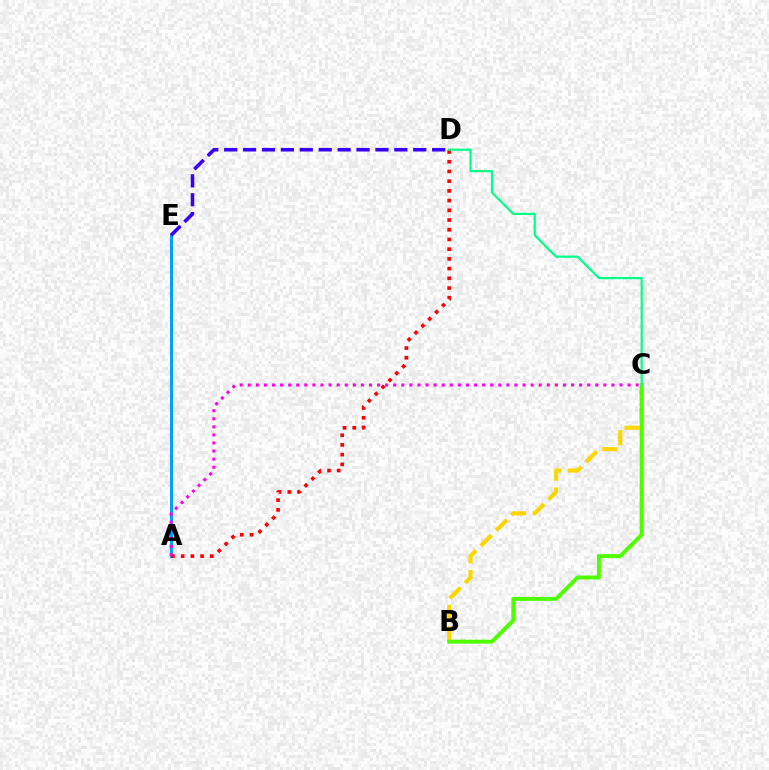{('A', 'E'): [{'color': '#009eff', 'line_style': 'solid', 'thickness': 2.15}], ('D', 'E'): [{'color': '#3700ff', 'line_style': 'dashed', 'thickness': 2.57}], ('B', 'C'): [{'color': '#ffd500', 'line_style': 'dashed', 'thickness': 2.96}, {'color': '#4fff00', 'line_style': 'solid', 'thickness': 2.85}], ('A', 'D'): [{'color': '#ff0000', 'line_style': 'dotted', 'thickness': 2.64}], ('A', 'C'): [{'color': '#ff00ed', 'line_style': 'dotted', 'thickness': 2.2}], ('C', 'D'): [{'color': '#00ff86', 'line_style': 'solid', 'thickness': 1.56}]}